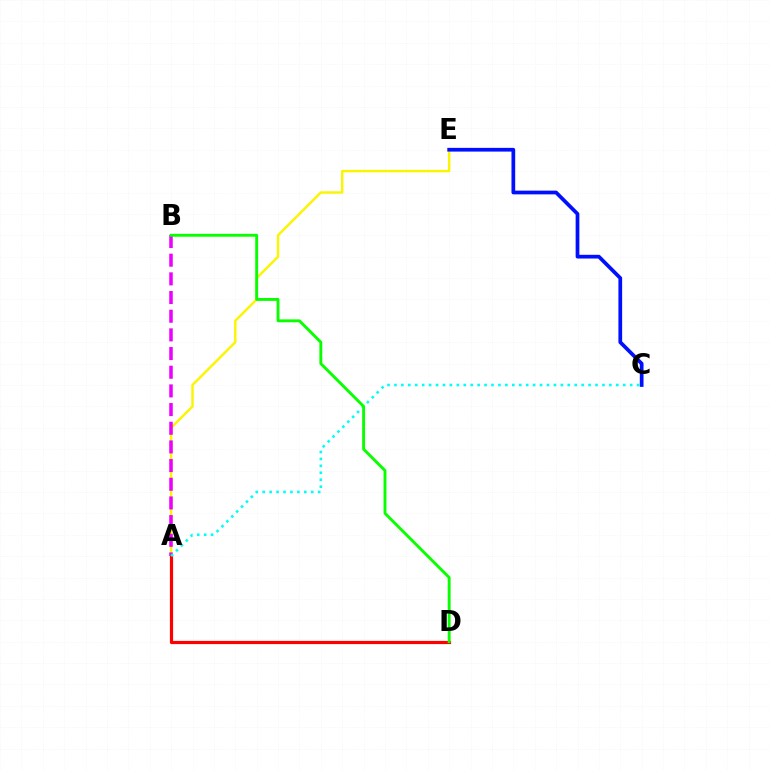{('A', 'E'): [{'color': '#fcf500', 'line_style': 'solid', 'thickness': 1.74}], ('A', 'B'): [{'color': '#ee00ff', 'line_style': 'dashed', 'thickness': 2.54}], ('C', 'E'): [{'color': '#0010ff', 'line_style': 'solid', 'thickness': 2.68}], ('A', 'D'): [{'color': '#ff0000', 'line_style': 'solid', 'thickness': 2.29}], ('A', 'C'): [{'color': '#00fff6', 'line_style': 'dotted', 'thickness': 1.88}], ('B', 'D'): [{'color': '#08ff00', 'line_style': 'solid', 'thickness': 2.08}]}